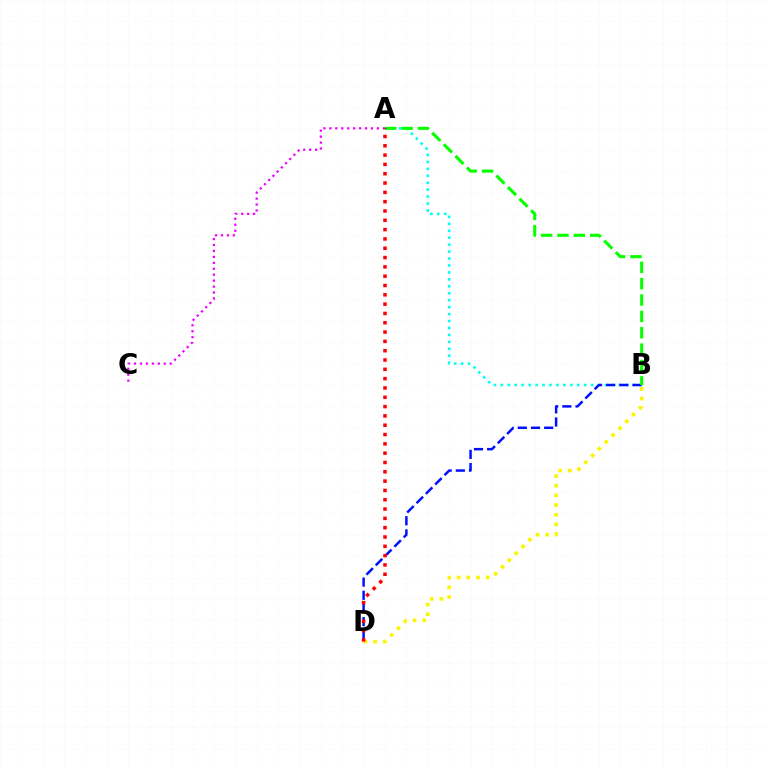{('A', 'B'): [{'color': '#00fff6', 'line_style': 'dotted', 'thickness': 1.89}, {'color': '#08ff00', 'line_style': 'dashed', 'thickness': 2.22}], ('A', 'C'): [{'color': '#ee00ff', 'line_style': 'dotted', 'thickness': 1.62}], ('B', 'D'): [{'color': '#fcf500', 'line_style': 'dotted', 'thickness': 2.62}, {'color': '#0010ff', 'line_style': 'dashed', 'thickness': 1.79}], ('A', 'D'): [{'color': '#ff0000', 'line_style': 'dotted', 'thickness': 2.53}]}